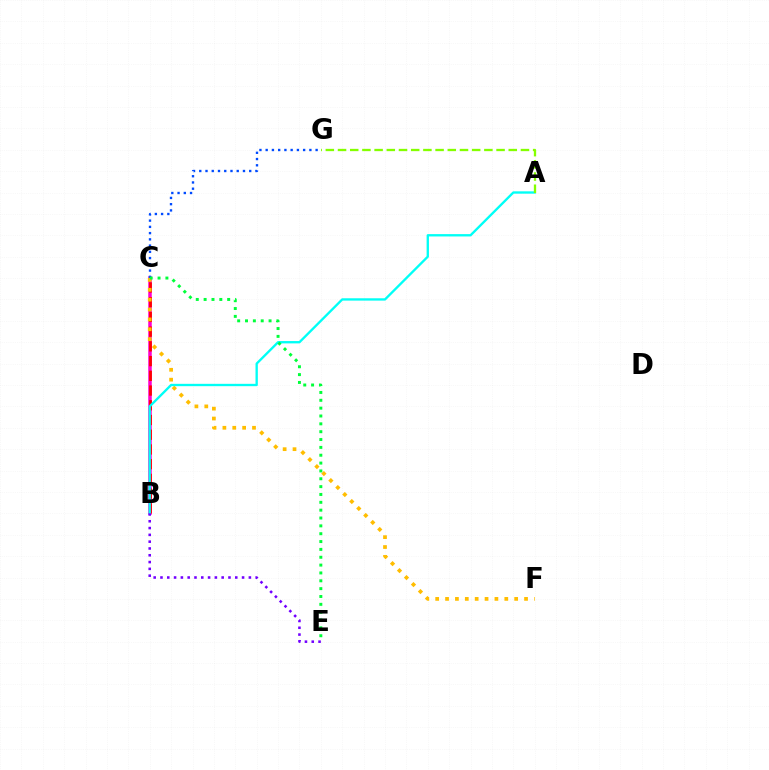{('B', 'C'): [{'color': '#ff00cf', 'line_style': 'solid', 'thickness': 2.53}, {'color': '#ff0000', 'line_style': 'dashed', 'thickness': 2.0}], ('C', 'F'): [{'color': '#ffbd00', 'line_style': 'dotted', 'thickness': 2.68}], ('C', 'G'): [{'color': '#004bff', 'line_style': 'dotted', 'thickness': 1.7}], ('A', 'B'): [{'color': '#00fff6', 'line_style': 'solid', 'thickness': 1.68}], ('A', 'G'): [{'color': '#84ff00', 'line_style': 'dashed', 'thickness': 1.66}], ('B', 'E'): [{'color': '#7200ff', 'line_style': 'dotted', 'thickness': 1.85}], ('C', 'E'): [{'color': '#00ff39', 'line_style': 'dotted', 'thickness': 2.13}]}